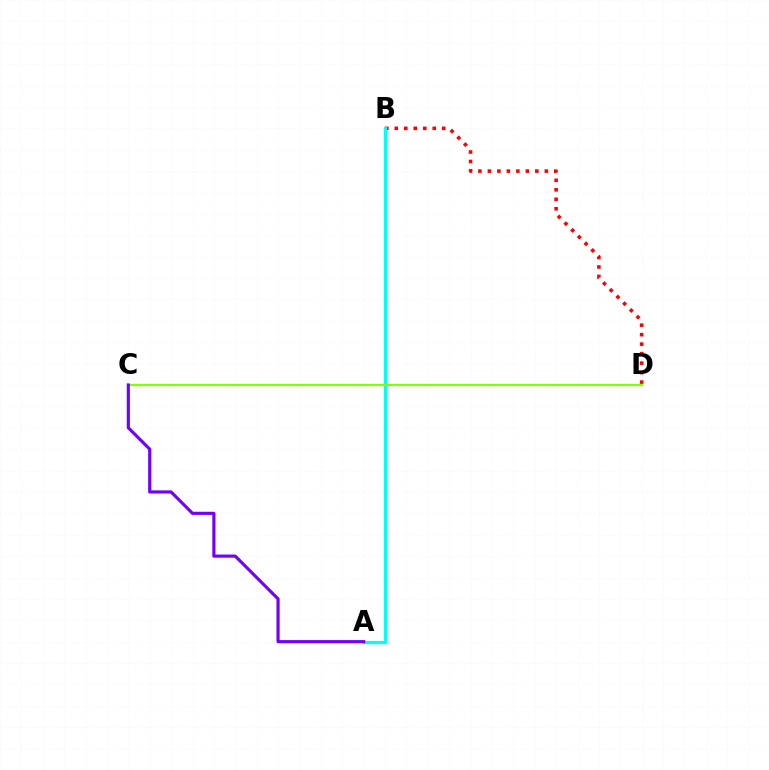{('B', 'D'): [{'color': '#ff0000', 'line_style': 'dotted', 'thickness': 2.58}], ('A', 'B'): [{'color': '#00fff6', 'line_style': 'solid', 'thickness': 2.32}], ('C', 'D'): [{'color': '#84ff00', 'line_style': 'solid', 'thickness': 1.53}], ('A', 'C'): [{'color': '#7200ff', 'line_style': 'solid', 'thickness': 2.27}]}